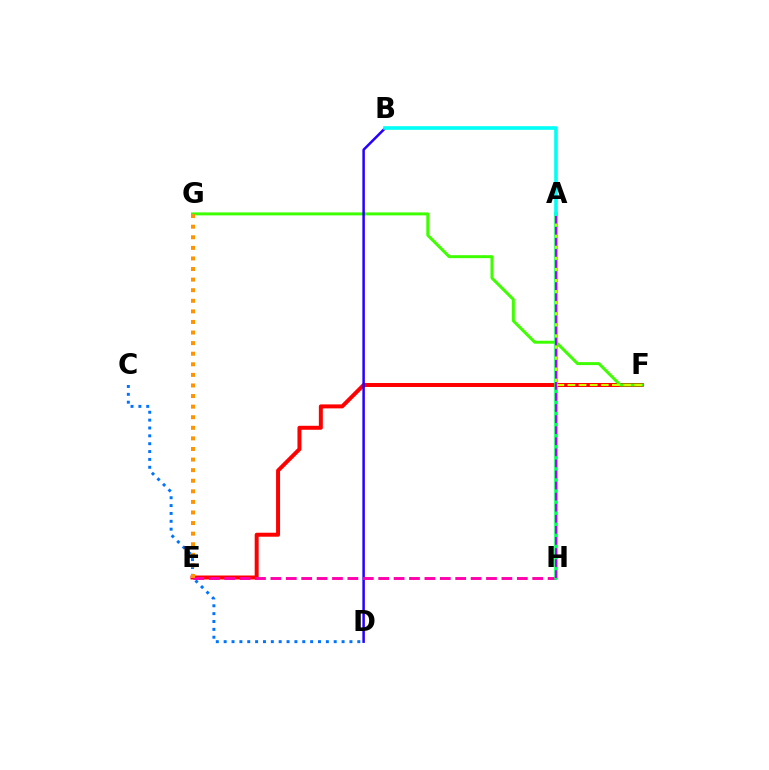{('C', 'D'): [{'color': '#0074ff', 'line_style': 'dotted', 'thickness': 2.14}], ('E', 'F'): [{'color': '#ff0000', 'line_style': 'solid', 'thickness': 2.86}], ('F', 'G'): [{'color': '#3dff00', 'line_style': 'solid', 'thickness': 2.13}], ('B', 'D'): [{'color': '#2500ff', 'line_style': 'solid', 'thickness': 1.8}], ('E', 'H'): [{'color': '#ff00ac', 'line_style': 'dashed', 'thickness': 2.09}], ('A', 'H'): [{'color': '#00ff5c', 'line_style': 'solid', 'thickness': 2.55}, {'color': '#b900ff', 'line_style': 'dashed', 'thickness': 1.5}], ('A', 'F'): [{'color': '#d1ff00', 'line_style': 'dashed', 'thickness': 1.51}], ('A', 'B'): [{'color': '#00fff6', 'line_style': 'solid', 'thickness': 2.6}], ('E', 'G'): [{'color': '#ff9400', 'line_style': 'dotted', 'thickness': 2.88}]}